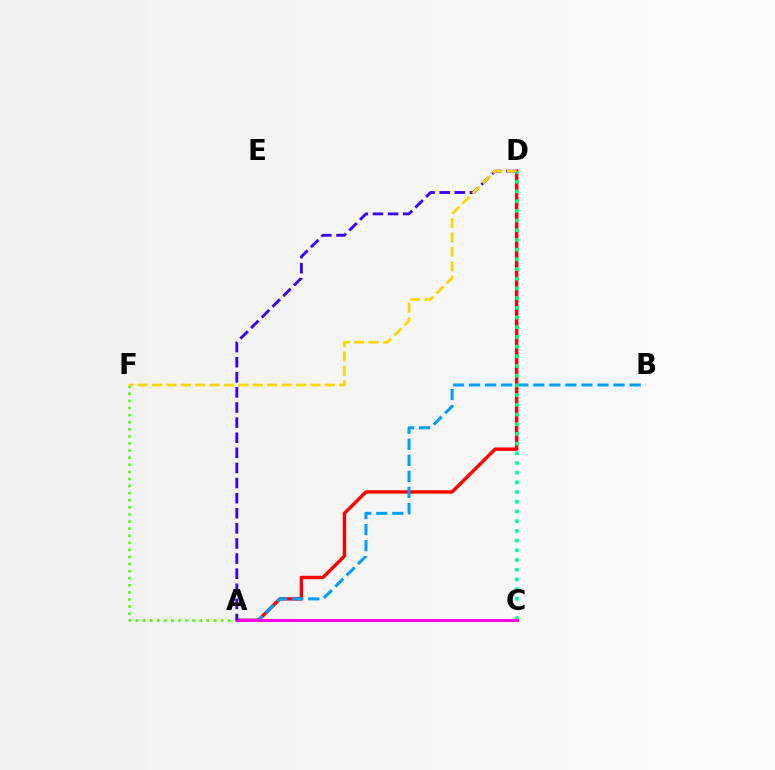{('A', 'D'): [{'color': '#ff0000', 'line_style': 'solid', 'thickness': 2.45}, {'color': '#3700ff', 'line_style': 'dashed', 'thickness': 2.05}], ('A', 'F'): [{'color': '#4fff00', 'line_style': 'dotted', 'thickness': 1.93}], ('A', 'B'): [{'color': '#009eff', 'line_style': 'dashed', 'thickness': 2.18}], ('C', 'D'): [{'color': '#00ff86', 'line_style': 'dotted', 'thickness': 2.64}], ('A', 'C'): [{'color': '#ff00ed', 'line_style': 'solid', 'thickness': 2.18}], ('D', 'F'): [{'color': '#ffd500', 'line_style': 'dashed', 'thickness': 1.96}]}